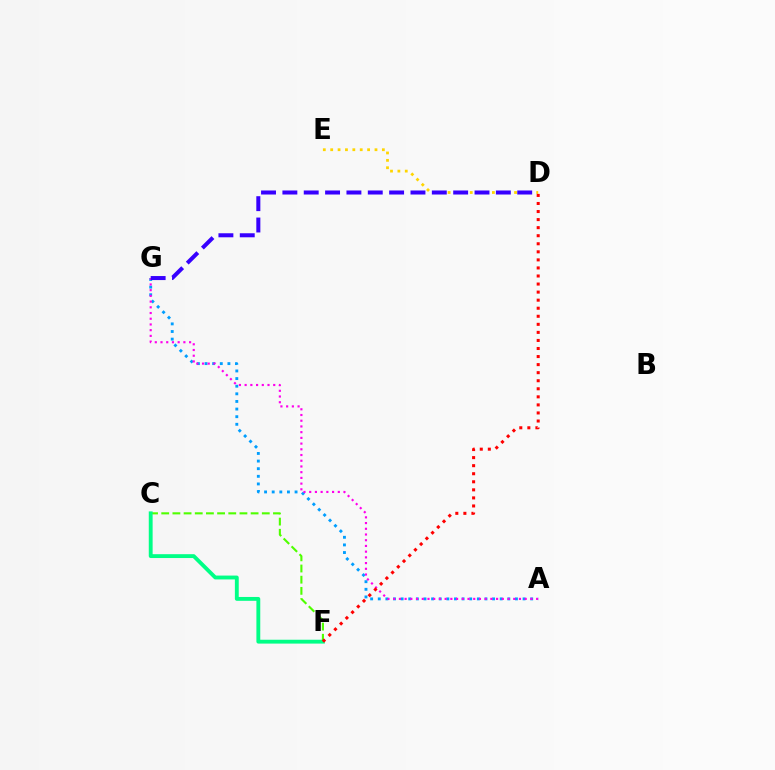{('A', 'G'): [{'color': '#009eff', 'line_style': 'dotted', 'thickness': 2.07}, {'color': '#ff00ed', 'line_style': 'dotted', 'thickness': 1.55}], ('C', 'F'): [{'color': '#4fff00', 'line_style': 'dashed', 'thickness': 1.52}, {'color': '#00ff86', 'line_style': 'solid', 'thickness': 2.78}], ('D', 'E'): [{'color': '#ffd500', 'line_style': 'dotted', 'thickness': 2.01}], ('D', 'G'): [{'color': '#3700ff', 'line_style': 'dashed', 'thickness': 2.9}], ('D', 'F'): [{'color': '#ff0000', 'line_style': 'dotted', 'thickness': 2.19}]}